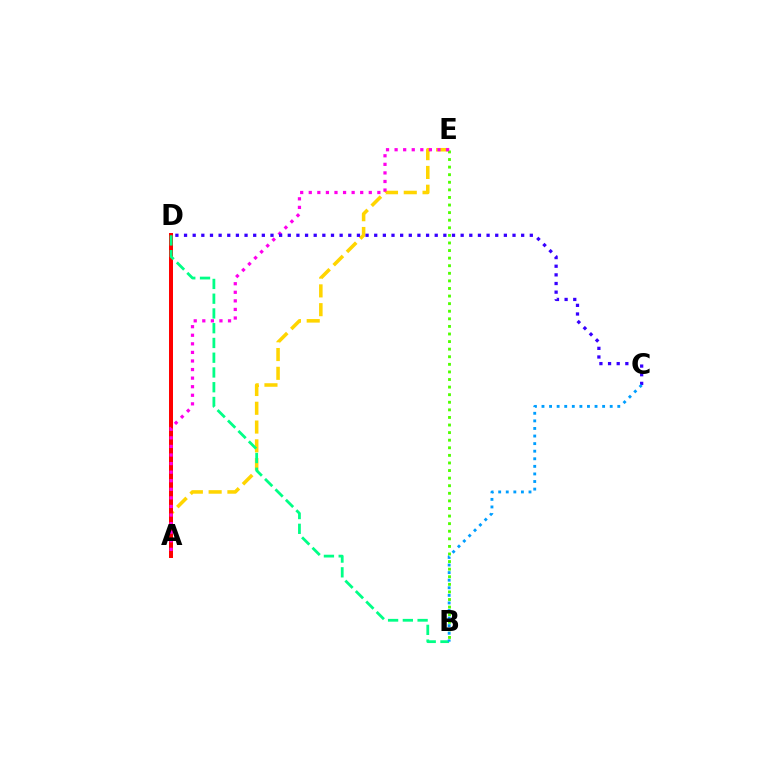{('A', 'E'): [{'color': '#ffd500', 'line_style': 'dashed', 'thickness': 2.55}, {'color': '#ff00ed', 'line_style': 'dotted', 'thickness': 2.33}], ('B', 'E'): [{'color': '#4fff00', 'line_style': 'dotted', 'thickness': 2.06}], ('A', 'D'): [{'color': '#ff0000', 'line_style': 'solid', 'thickness': 2.87}], ('B', 'D'): [{'color': '#00ff86', 'line_style': 'dashed', 'thickness': 2.0}], ('C', 'D'): [{'color': '#3700ff', 'line_style': 'dotted', 'thickness': 2.35}], ('B', 'C'): [{'color': '#009eff', 'line_style': 'dotted', 'thickness': 2.06}]}